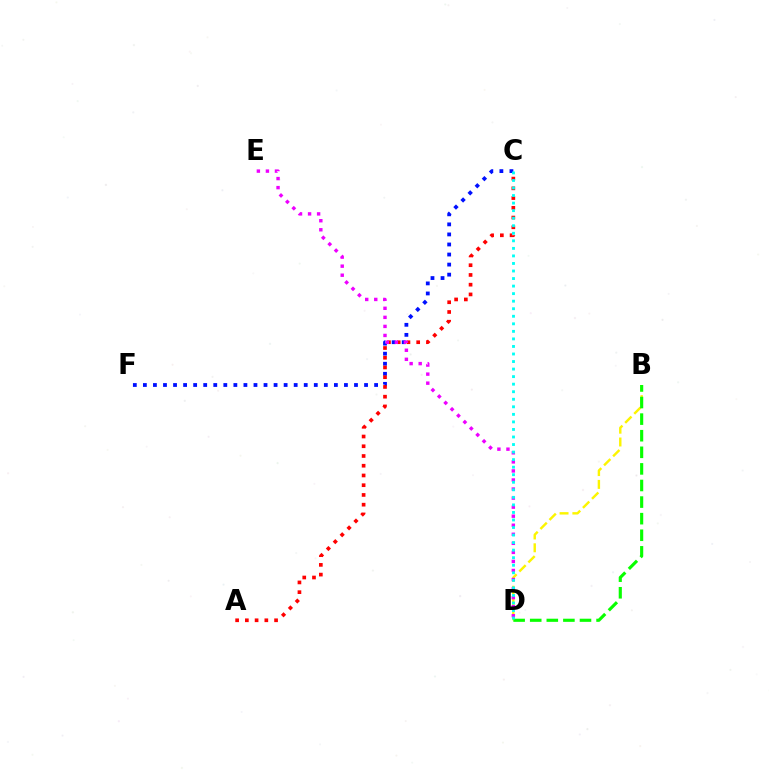{('C', 'F'): [{'color': '#0010ff', 'line_style': 'dotted', 'thickness': 2.73}], ('B', 'D'): [{'color': '#fcf500', 'line_style': 'dashed', 'thickness': 1.74}, {'color': '#08ff00', 'line_style': 'dashed', 'thickness': 2.25}], ('A', 'C'): [{'color': '#ff0000', 'line_style': 'dotted', 'thickness': 2.65}], ('D', 'E'): [{'color': '#ee00ff', 'line_style': 'dotted', 'thickness': 2.46}], ('C', 'D'): [{'color': '#00fff6', 'line_style': 'dotted', 'thickness': 2.05}]}